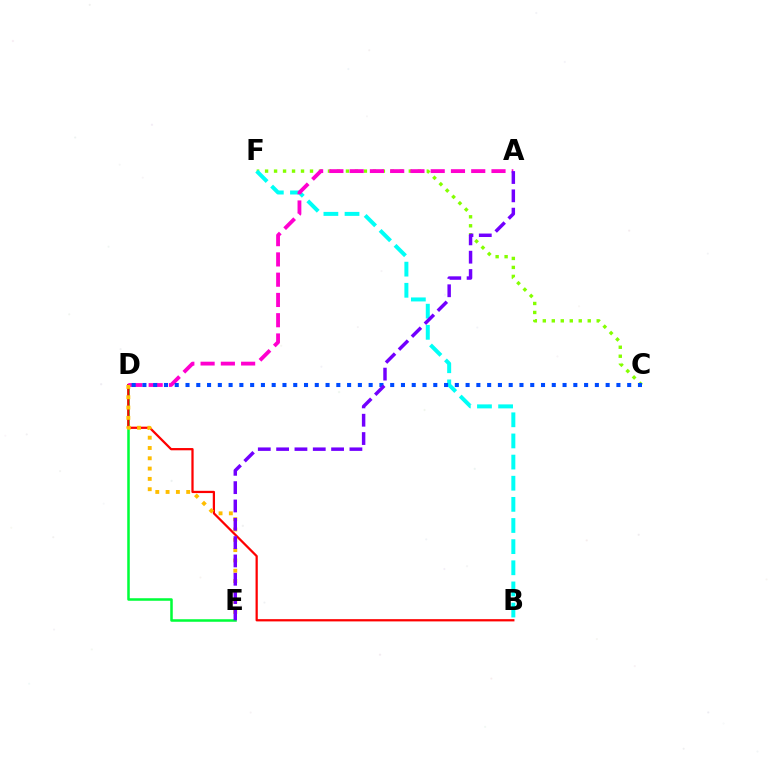{('D', 'E'): [{'color': '#00ff39', 'line_style': 'solid', 'thickness': 1.82}, {'color': '#ffbd00', 'line_style': 'dotted', 'thickness': 2.8}], ('C', 'F'): [{'color': '#84ff00', 'line_style': 'dotted', 'thickness': 2.44}], ('B', 'F'): [{'color': '#00fff6', 'line_style': 'dashed', 'thickness': 2.87}], ('B', 'D'): [{'color': '#ff0000', 'line_style': 'solid', 'thickness': 1.62}], ('A', 'D'): [{'color': '#ff00cf', 'line_style': 'dashed', 'thickness': 2.75}], ('C', 'D'): [{'color': '#004bff', 'line_style': 'dotted', 'thickness': 2.93}], ('A', 'E'): [{'color': '#7200ff', 'line_style': 'dashed', 'thickness': 2.49}]}